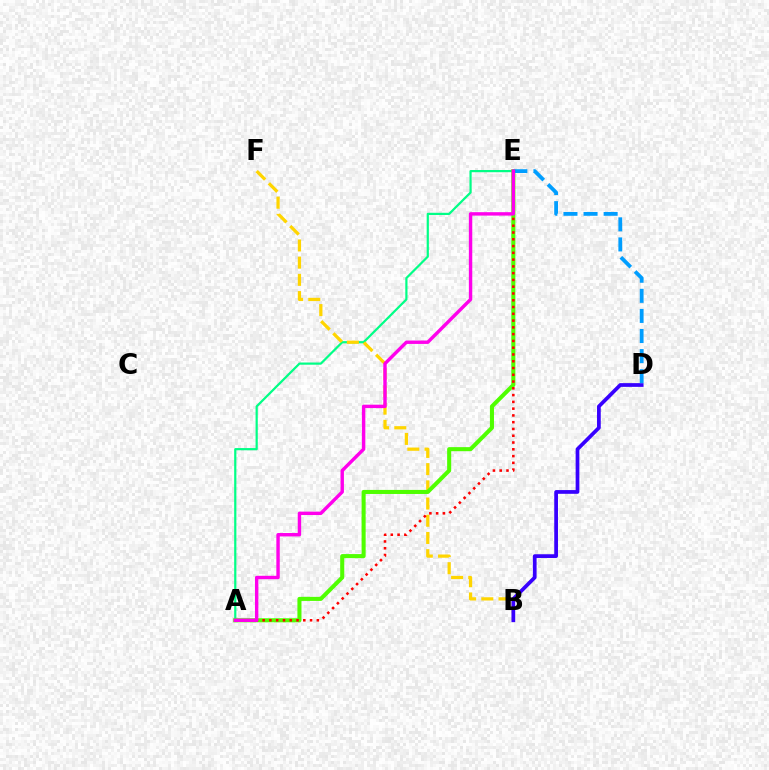{('A', 'E'): [{'color': '#00ff86', 'line_style': 'solid', 'thickness': 1.59}, {'color': '#4fff00', 'line_style': 'solid', 'thickness': 2.92}, {'color': '#ff0000', 'line_style': 'dotted', 'thickness': 1.84}, {'color': '#ff00ed', 'line_style': 'solid', 'thickness': 2.45}], ('B', 'F'): [{'color': '#ffd500', 'line_style': 'dashed', 'thickness': 2.34}], ('B', 'D'): [{'color': '#3700ff', 'line_style': 'solid', 'thickness': 2.68}], ('D', 'E'): [{'color': '#009eff', 'line_style': 'dashed', 'thickness': 2.73}]}